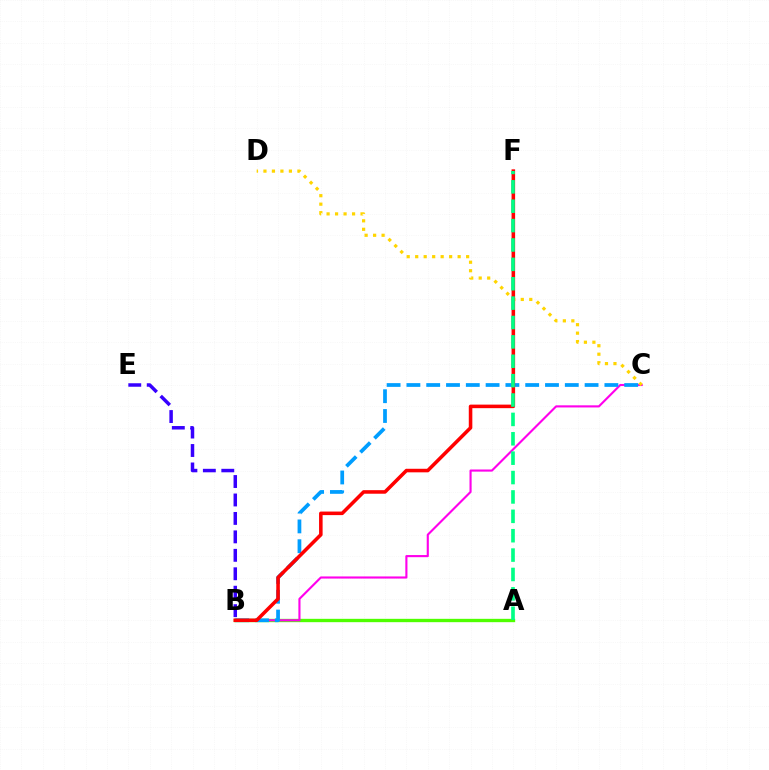{('A', 'B'): [{'color': '#4fff00', 'line_style': 'solid', 'thickness': 2.41}], ('B', 'C'): [{'color': '#ff00ed', 'line_style': 'solid', 'thickness': 1.53}, {'color': '#009eff', 'line_style': 'dashed', 'thickness': 2.69}], ('C', 'D'): [{'color': '#ffd500', 'line_style': 'dotted', 'thickness': 2.31}], ('B', 'F'): [{'color': '#ff0000', 'line_style': 'solid', 'thickness': 2.56}], ('A', 'F'): [{'color': '#00ff86', 'line_style': 'dashed', 'thickness': 2.63}], ('B', 'E'): [{'color': '#3700ff', 'line_style': 'dashed', 'thickness': 2.51}]}